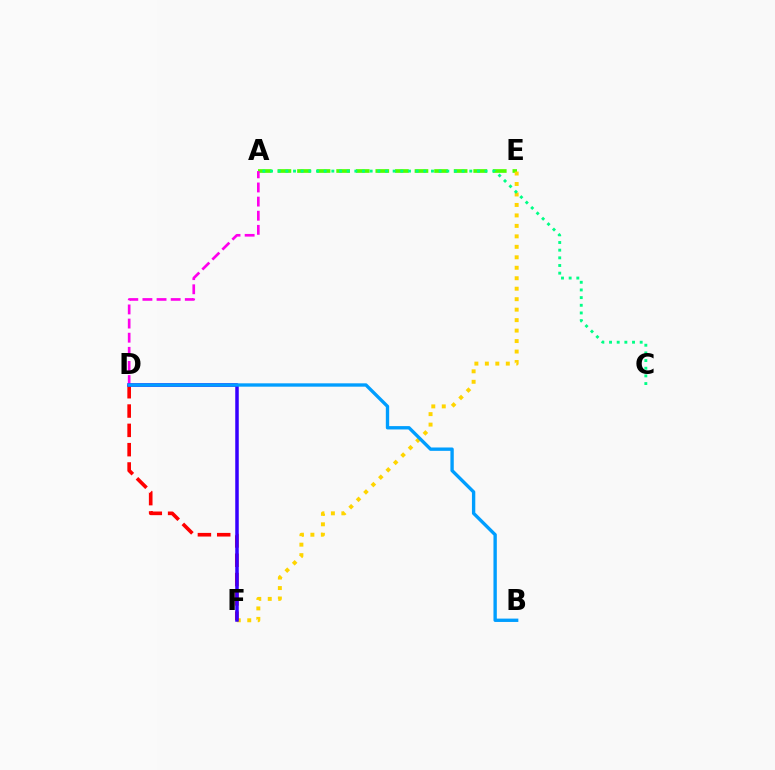{('A', 'E'): [{'color': '#4fff00', 'line_style': 'dashed', 'thickness': 2.66}], ('E', 'F'): [{'color': '#ffd500', 'line_style': 'dotted', 'thickness': 2.84}], ('D', 'F'): [{'color': '#ff0000', 'line_style': 'dashed', 'thickness': 2.62}, {'color': '#3700ff', 'line_style': 'solid', 'thickness': 2.53}], ('A', 'D'): [{'color': '#ff00ed', 'line_style': 'dashed', 'thickness': 1.92}], ('B', 'D'): [{'color': '#009eff', 'line_style': 'solid', 'thickness': 2.41}], ('A', 'C'): [{'color': '#00ff86', 'line_style': 'dotted', 'thickness': 2.08}]}